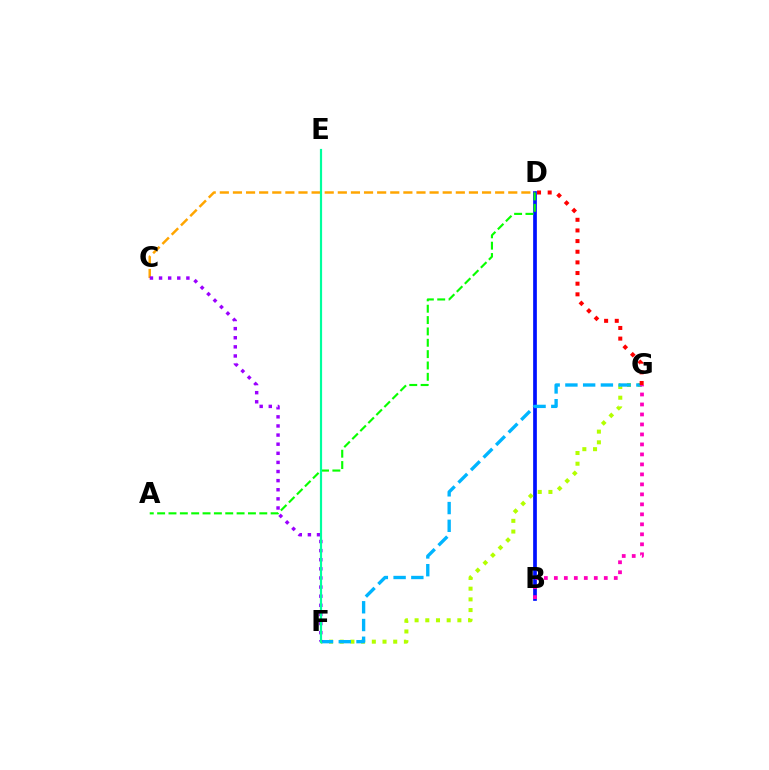{('B', 'D'): [{'color': '#0010ff', 'line_style': 'solid', 'thickness': 2.67}], ('C', 'D'): [{'color': '#ffa500', 'line_style': 'dashed', 'thickness': 1.78}], ('F', 'G'): [{'color': '#b3ff00', 'line_style': 'dotted', 'thickness': 2.91}, {'color': '#00b5ff', 'line_style': 'dashed', 'thickness': 2.41}], ('D', 'G'): [{'color': '#ff0000', 'line_style': 'dotted', 'thickness': 2.89}], ('C', 'F'): [{'color': '#9b00ff', 'line_style': 'dotted', 'thickness': 2.48}], ('B', 'G'): [{'color': '#ff00bd', 'line_style': 'dotted', 'thickness': 2.71}], ('A', 'D'): [{'color': '#08ff00', 'line_style': 'dashed', 'thickness': 1.54}], ('E', 'F'): [{'color': '#00ff9d', 'line_style': 'solid', 'thickness': 1.58}]}